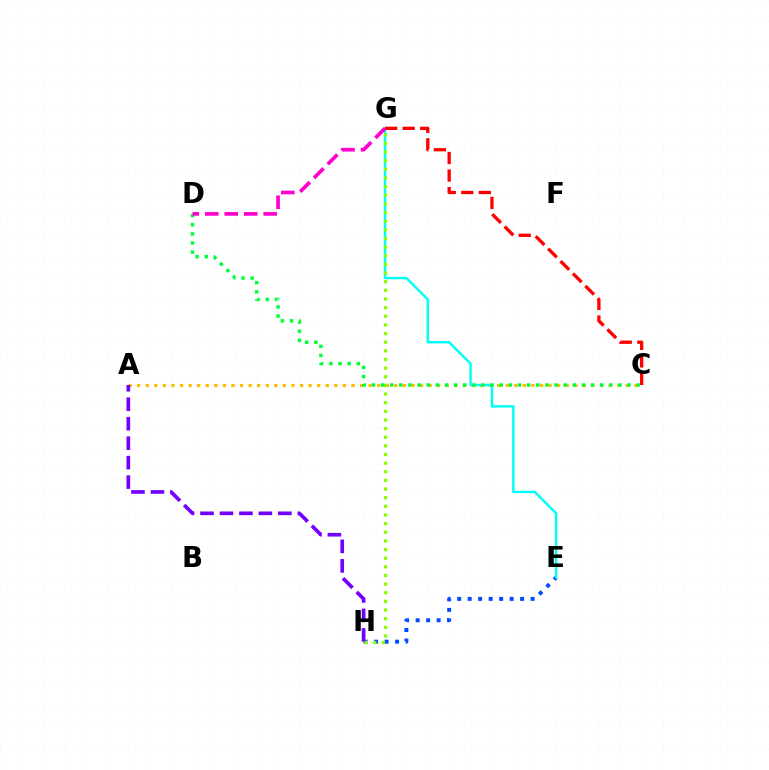{('E', 'H'): [{'color': '#004bff', 'line_style': 'dotted', 'thickness': 2.85}], ('A', 'C'): [{'color': '#ffbd00', 'line_style': 'dotted', 'thickness': 2.33}], ('E', 'G'): [{'color': '#00fff6', 'line_style': 'solid', 'thickness': 1.76}], ('C', 'G'): [{'color': '#ff0000', 'line_style': 'dashed', 'thickness': 2.38}], ('A', 'H'): [{'color': '#7200ff', 'line_style': 'dashed', 'thickness': 2.64}], ('G', 'H'): [{'color': '#84ff00', 'line_style': 'dotted', 'thickness': 2.35}], ('C', 'D'): [{'color': '#00ff39', 'line_style': 'dotted', 'thickness': 2.48}], ('D', 'G'): [{'color': '#ff00cf', 'line_style': 'dashed', 'thickness': 2.65}]}